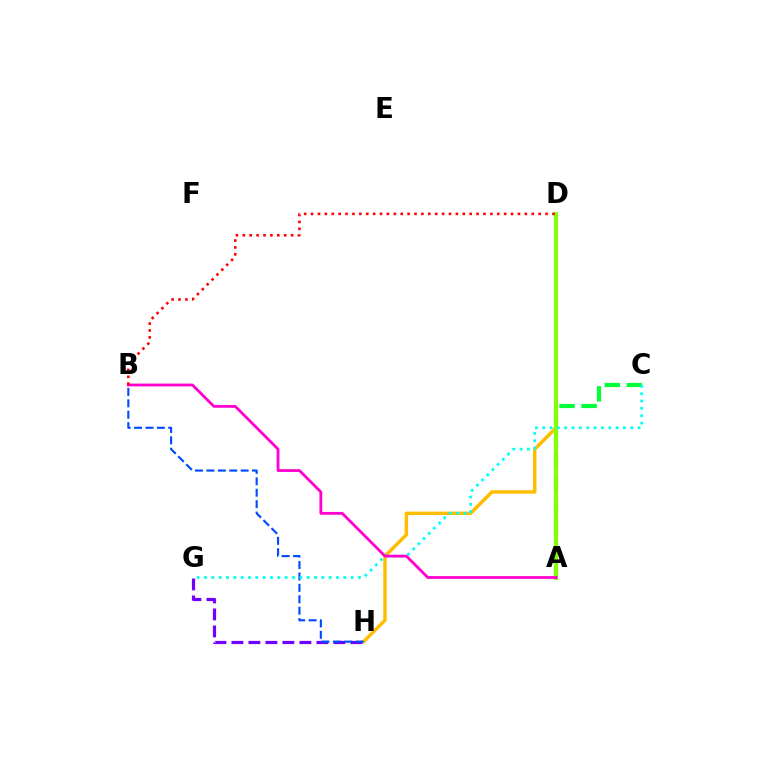{('D', 'H'): [{'color': '#ffbd00', 'line_style': 'solid', 'thickness': 2.48}], ('G', 'H'): [{'color': '#7200ff', 'line_style': 'dashed', 'thickness': 2.31}], ('A', 'C'): [{'color': '#00ff39', 'line_style': 'dashed', 'thickness': 3.0}], ('B', 'H'): [{'color': '#004bff', 'line_style': 'dashed', 'thickness': 1.55}], ('A', 'D'): [{'color': '#84ff00', 'line_style': 'solid', 'thickness': 2.92}], ('C', 'G'): [{'color': '#00fff6', 'line_style': 'dotted', 'thickness': 1.99}], ('A', 'B'): [{'color': '#ff00cf', 'line_style': 'solid', 'thickness': 2.02}], ('B', 'D'): [{'color': '#ff0000', 'line_style': 'dotted', 'thickness': 1.87}]}